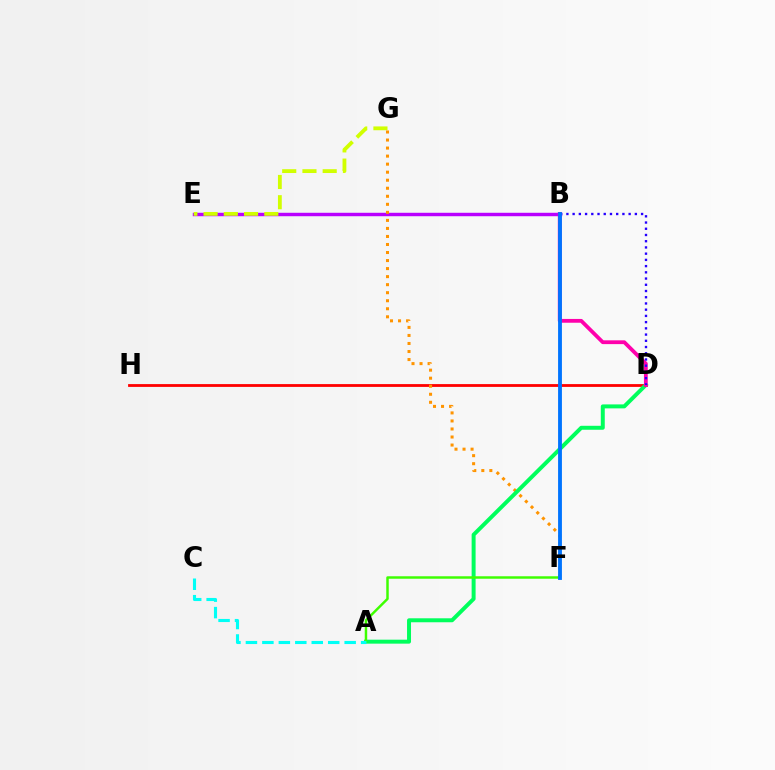{('B', 'E'): [{'color': '#b900ff', 'line_style': 'solid', 'thickness': 2.47}], ('D', 'H'): [{'color': '#ff0000', 'line_style': 'solid', 'thickness': 2.02}], ('E', 'G'): [{'color': '#d1ff00', 'line_style': 'dashed', 'thickness': 2.75}], ('F', 'G'): [{'color': '#ff9400', 'line_style': 'dotted', 'thickness': 2.18}], ('A', 'D'): [{'color': '#00ff5c', 'line_style': 'solid', 'thickness': 2.86}], ('B', 'D'): [{'color': '#ff00ac', 'line_style': 'solid', 'thickness': 2.73}, {'color': '#2500ff', 'line_style': 'dotted', 'thickness': 1.69}], ('A', 'F'): [{'color': '#3dff00', 'line_style': 'solid', 'thickness': 1.77}], ('A', 'C'): [{'color': '#00fff6', 'line_style': 'dashed', 'thickness': 2.24}], ('B', 'F'): [{'color': '#0074ff', 'line_style': 'solid', 'thickness': 2.77}]}